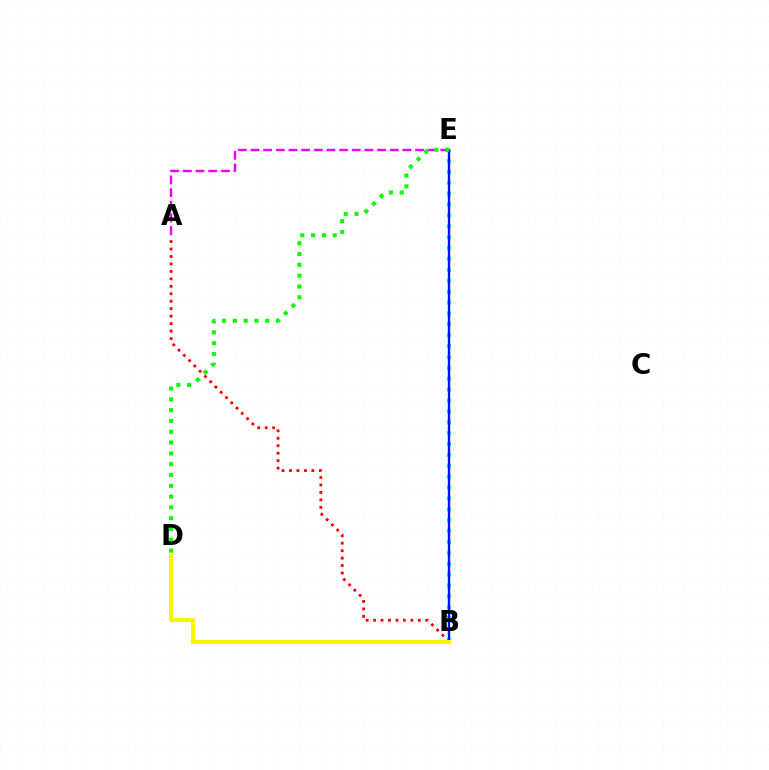{('A', 'E'): [{'color': '#ee00ff', 'line_style': 'dashed', 'thickness': 1.72}], ('B', 'E'): [{'color': '#00fff6', 'line_style': 'dotted', 'thickness': 2.96}, {'color': '#0010ff', 'line_style': 'solid', 'thickness': 1.71}], ('A', 'B'): [{'color': '#ff0000', 'line_style': 'dotted', 'thickness': 2.03}], ('B', 'D'): [{'color': '#fcf500', 'line_style': 'solid', 'thickness': 2.97}], ('D', 'E'): [{'color': '#08ff00', 'line_style': 'dotted', 'thickness': 2.94}]}